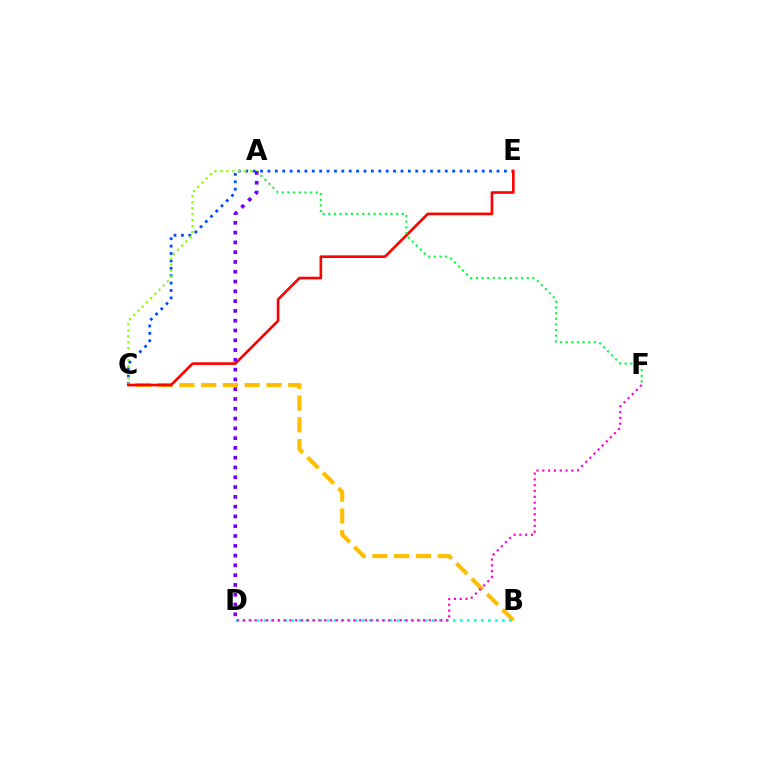{('B', 'C'): [{'color': '#ffbd00', 'line_style': 'dashed', 'thickness': 2.96}], ('C', 'E'): [{'color': '#004bff', 'line_style': 'dotted', 'thickness': 2.01}, {'color': '#ff0000', 'line_style': 'solid', 'thickness': 1.9}], ('A', 'C'): [{'color': '#84ff00', 'line_style': 'dotted', 'thickness': 1.62}], ('B', 'D'): [{'color': '#00fff6', 'line_style': 'dotted', 'thickness': 1.91}], ('D', 'F'): [{'color': '#ff00cf', 'line_style': 'dotted', 'thickness': 1.58}], ('A', 'F'): [{'color': '#00ff39', 'line_style': 'dotted', 'thickness': 1.54}], ('A', 'D'): [{'color': '#7200ff', 'line_style': 'dotted', 'thickness': 2.66}]}